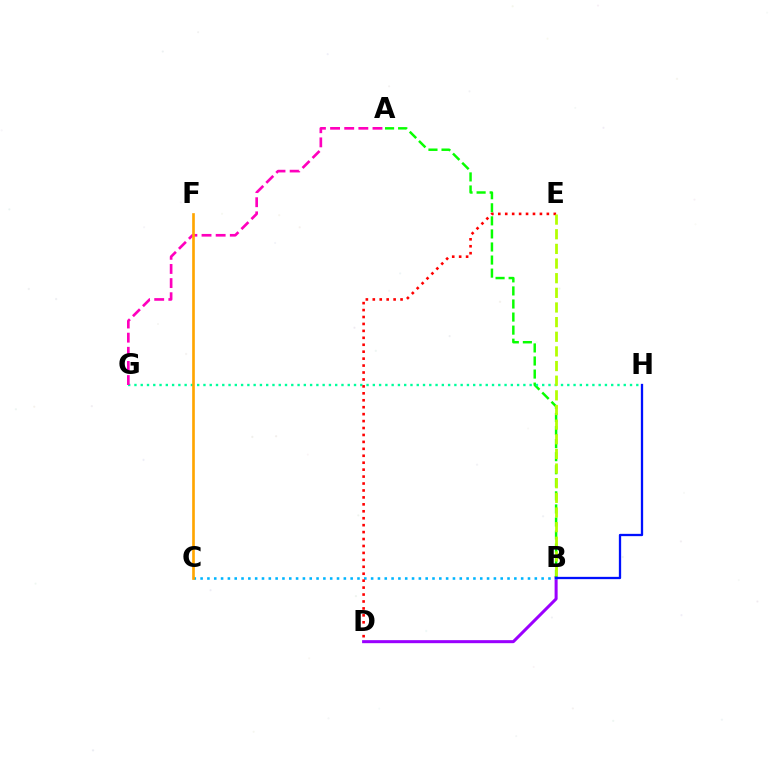{('B', 'D'): [{'color': '#9b00ff', 'line_style': 'solid', 'thickness': 2.18}], ('A', 'B'): [{'color': '#08ff00', 'line_style': 'dashed', 'thickness': 1.77}], ('G', 'H'): [{'color': '#00ff9d', 'line_style': 'dotted', 'thickness': 1.7}], ('A', 'G'): [{'color': '#ff00bd', 'line_style': 'dashed', 'thickness': 1.92}], ('B', 'C'): [{'color': '#00b5ff', 'line_style': 'dotted', 'thickness': 1.85}], ('C', 'F'): [{'color': '#ffa500', 'line_style': 'solid', 'thickness': 1.92}], ('D', 'E'): [{'color': '#ff0000', 'line_style': 'dotted', 'thickness': 1.89}], ('B', 'E'): [{'color': '#b3ff00', 'line_style': 'dashed', 'thickness': 1.99}], ('B', 'H'): [{'color': '#0010ff', 'line_style': 'solid', 'thickness': 1.65}]}